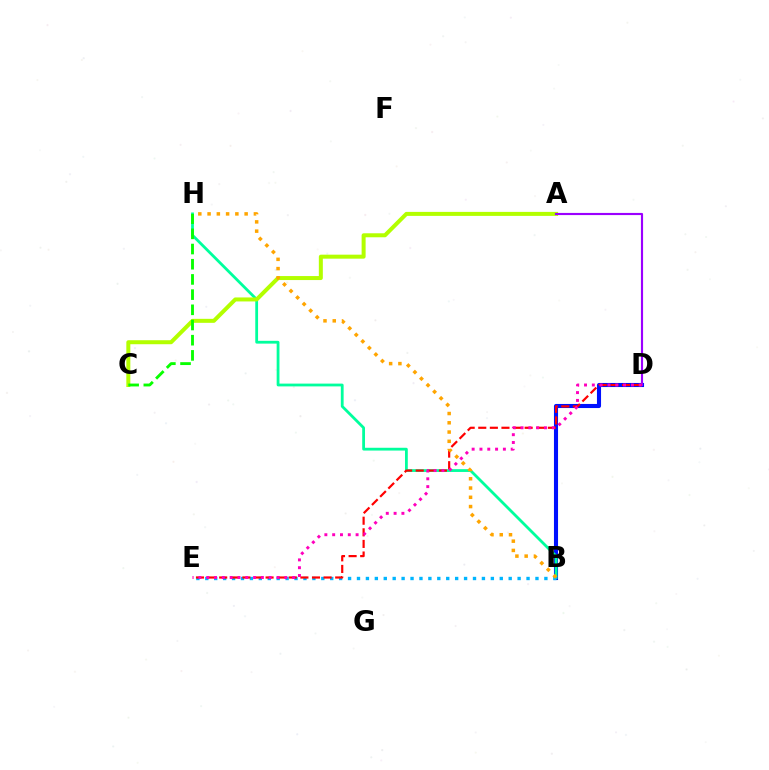{('B', 'D'): [{'color': '#0010ff', 'line_style': 'solid', 'thickness': 2.94}], ('B', 'H'): [{'color': '#00ff9d', 'line_style': 'solid', 'thickness': 2.01}, {'color': '#ffa500', 'line_style': 'dotted', 'thickness': 2.52}], ('B', 'E'): [{'color': '#00b5ff', 'line_style': 'dotted', 'thickness': 2.42}], ('A', 'C'): [{'color': '#b3ff00', 'line_style': 'solid', 'thickness': 2.88}], ('A', 'D'): [{'color': '#9b00ff', 'line_style': 'solid', 'thickness': 1.55}], ('D', 'E'): [{'color': '#ff0000', 'line_style': 'dashed', 'thickness': 1.58}, {'color': '#ff00bd', 'line_style': 'dotted', 'thickness': 2.12}], ('C', 'H'): [{'color': '#08ff00', 'line_style': 'dashed', 'thickness': 2.06}]}